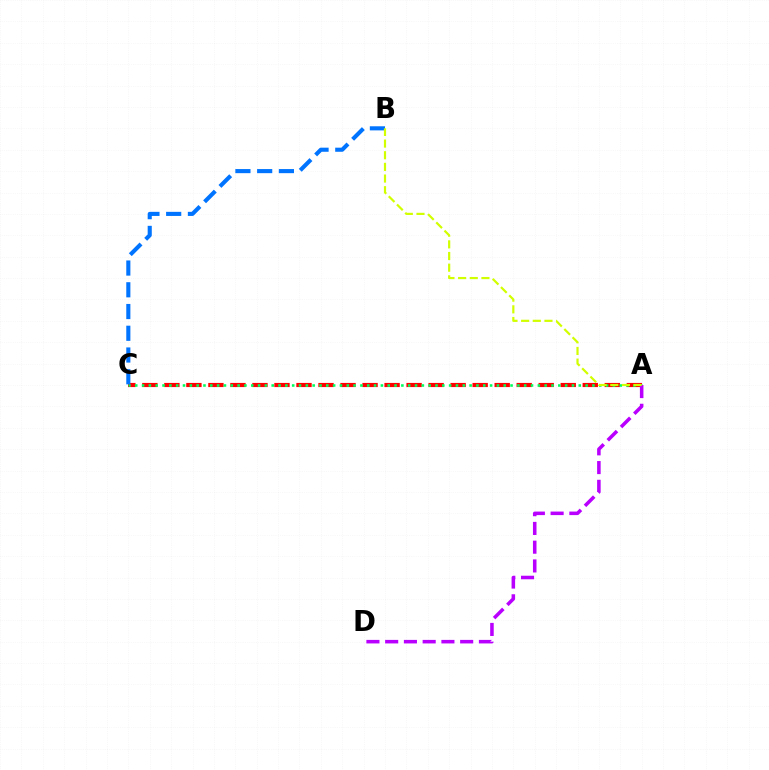{('A', 'C'): [{'color': '#ff0000', 'line_style': 'dashed', 'thickness': 2.99}, {'color': '#00ff5c', 'line_style': 'dotted', 'thickness': 1.85}], ('A', 'D'): [{'color': '#b900ff', 'line_style': 'dashed', 'thickness': 2.55}], ('B', 'C'): [{'color': '#0074ff', 'line_style': 'dashed', 'thickness': 2.95}], ('A', 'B'): [{'color': '#d1ff00', 'line_style': 'dashed', 'thickness': 1.58}]}